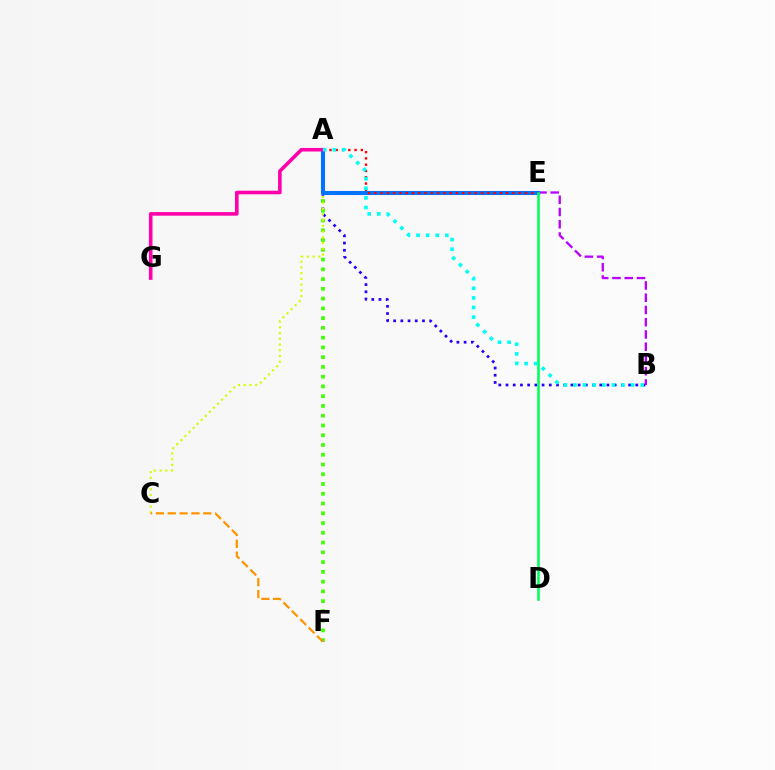{('A', 'B'): [{'color': '#2500ff', 'line_style': 'dotted', 'thickness': 1.96}, {'color': '#00fff6', 'line_style': 'dotted', 'thickness': 2.61}], ('A', 'F'): [{'color': '#3dff00', 'line_style': 'dotted', 'thickness': 2.65}], ('A', 'C'): [{'color': '#d1ff00', 'line_style': 'dotted', 'thickness': 1.56}], ('B', 'E'): [{'color': '#b900ff', 'line_style': 'dashed', 'thickness': 1.66}], ('A', 'E'): [{'color': '#0074ff', 'line_style': 'solid', 'thickness': 2.93}, {'color': '#ff0000', 'line_style': 'dotted', 'thickness': 1.71}], ('D', 'E'): [{'color': '#00ff5c', 'line_style': 'solid', 'thickness': 1.84}], ('A', 'G'): [{'color': '#ff00ac', 'line_style': 'solid', 'thickness': 2.59}], ('C', 'F'): [{'color': '#ff9400', 'line_style': 'dashed', 'thickness': 1.61}]}